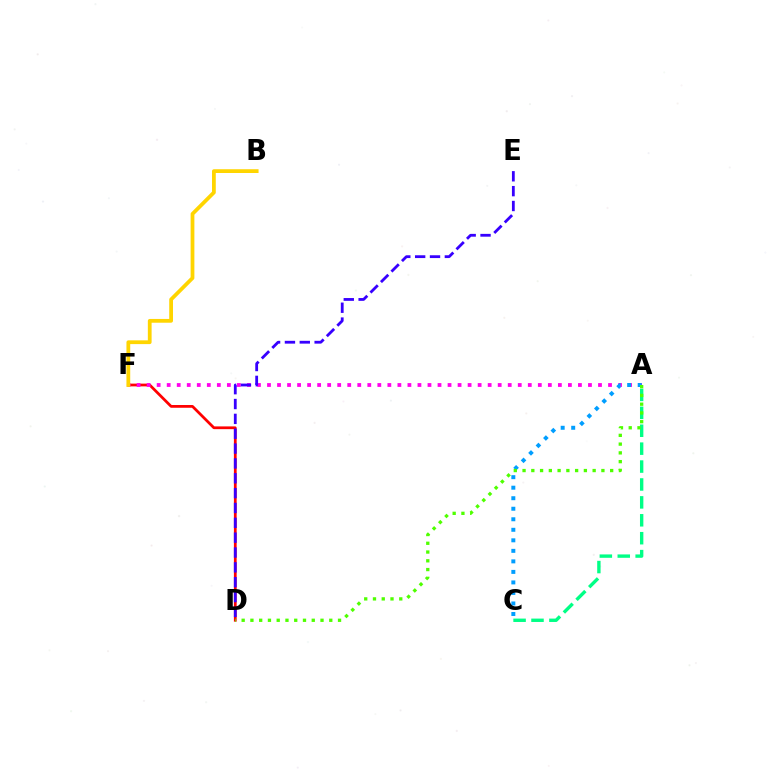{('D', 'F'): [{'color': '#ff0000', 'line_style': 'solid', 'thickness': 1.98}], ('A', 'C'): [{'color': '#00ff86', 'line_style': 'dashed', 'thickness': 2.43}, {'color': '#009eff', 'line_style': 'dotted', 'thickness': 2.86}], ('A', 'F'): [{'color': '#ff00ed', 'line_style': 'dotted', 'thickness': 2.73}], ('D', 'E'): [{'color': '#3700ff', 'line_style': 'dashed', 'thickness': 2.02}], ('B', 'F'): [{'color': '#ffd500', 'line_style': 'solid', 'thickness': 2.71}], ('A', 'D'): [{'color': '#4fff00', 'line_style': 'dotted', 'thickness': 2.38}]}